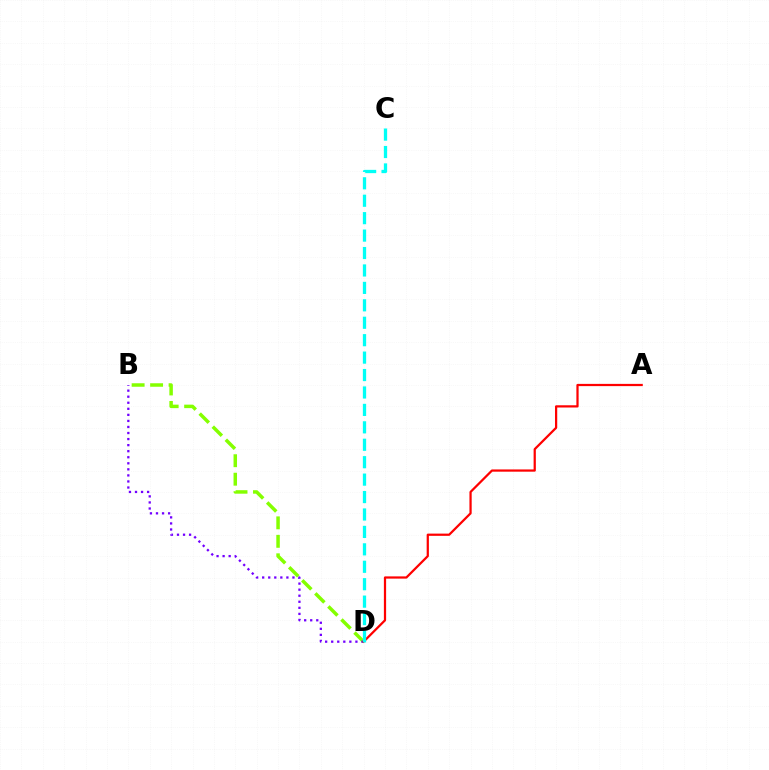{('B', 'D'): [{'color': '#84ff00', 'line_style': 'dashed', 'thickness': 2.51}, {'color': '#7200ff', 'line_style': 'dotted', 'thickness': 1.64}], ('A', 'D'): [{'color': '#ff0000', 'line_style': 'solid', 'thickness': 1.61}], ('C', 'D'): [{'color': '#00fff6', 'line_style': 'dashed', 'thickness': 2.37}]}